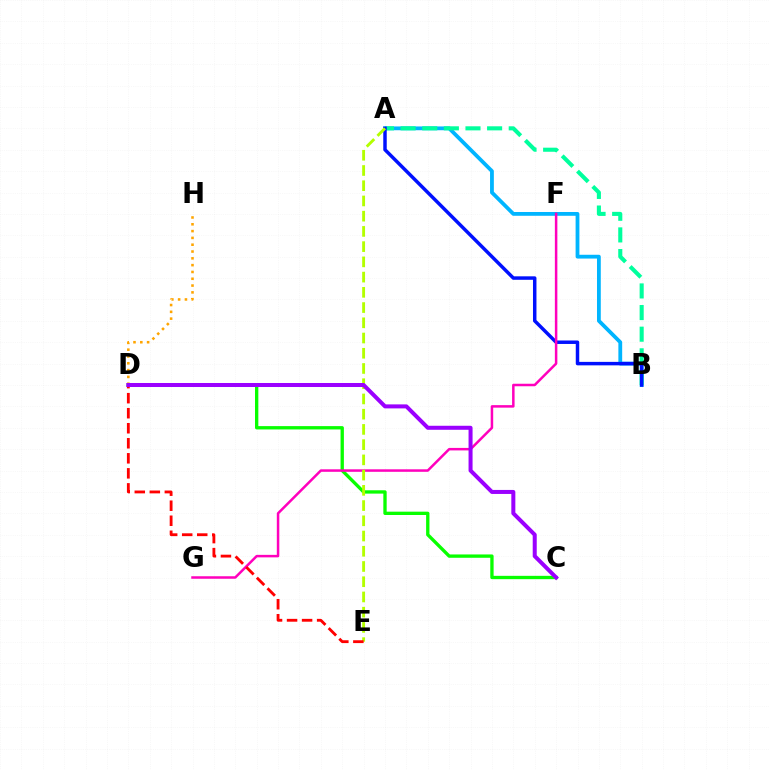{('C', 'D'): [{'color': '#08ff00', 'line_style': 'solid', 'thickness': 2.4}, {'color': '#9b00ff', 'line_style': 'solid', 'thickness': 2.89}], ('A', 'B'): [{'color': '#00b5ff', 'line_style': 'solid', 'thickness': 2.73}, {'color': '#00ff9d', 'line_style': 'dashed', 'thickness': 2.94}, {'color': '#0010ff', 'line_style': 'solid', 'thickness': 2.5}], ('D', 'H'): [{'color': '#ffa500', 'line_style': 'dotted', 'thickness': 1.85}], ('F', 'G'): [{'color': '#ff00bd', 'line_style': 'solid', 'thickness': 1.8}], ('A', 'E'): [{'color': '#b3ff00', 'line_style': 'dashed', 'thickness': 2.07}], ('D', 'E'): [{'color': '#ff0000', 'line_style': 'dashed', 'thickness': 2.04}]}